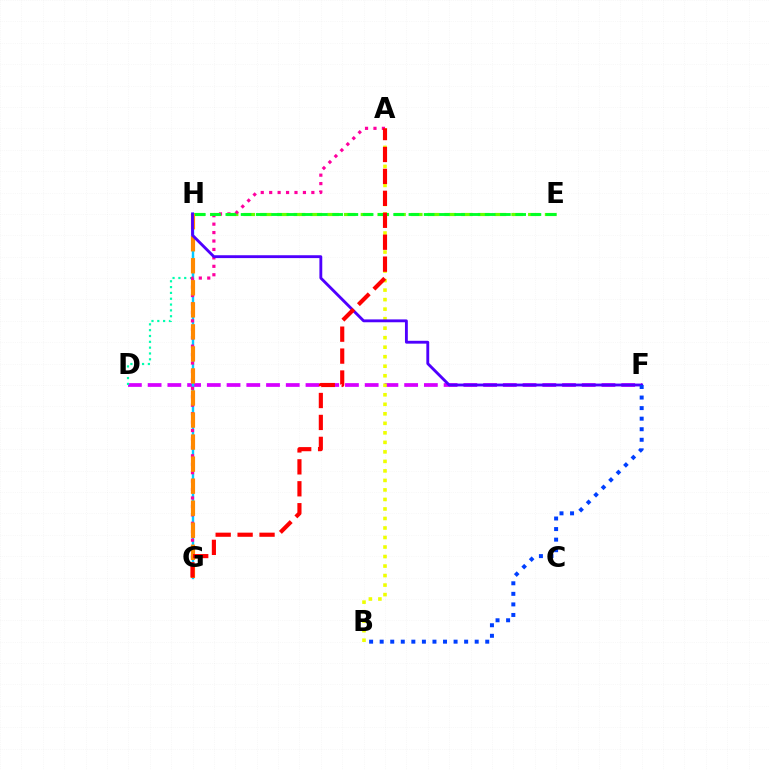{('D', 'F'): [{'color': '#d600ff', 'line_style': 'dashed', 'thickness': 2.68}], ('E', 'H'): [{'color': '#66ff00', 'line_style': 'dashed', 'thickness': 2.27}, {'color': '#00ff27', 'line_style': 'dashed', 'thickness': 2.07}], ('D', 'H'): [{'color': '#00ffaf', 'line_style': 'dotted', 'thickness': 1.58}], ('G', 'H'): [{'color': '#00c7ff', 'line_style': 'solid', 'thickness': 1.73}, {'color': '#ff8800', 'line_style': 'dashed', 'thickness': 2.99}], ('A', 'B'): [{'color': '#eeff00', 'line_style': 'dotted', 'thickness': 2.59}], ('A', 'G'): [{'color': '#ff00a0', 'line_style': 'dotted', 'thickness': 2.29}, {'color': '#ff0000', 'line_style': 'dashed', 'thickness': 2.98}], ('F', 'H'): [{'color': '#4f00ff', 'line_style': 'solid', 'thickness': 2.06}], ('B', 'F'): [{'color': '#003fff', 'line_style': 'dotted', 'thickness': 2.87}]}